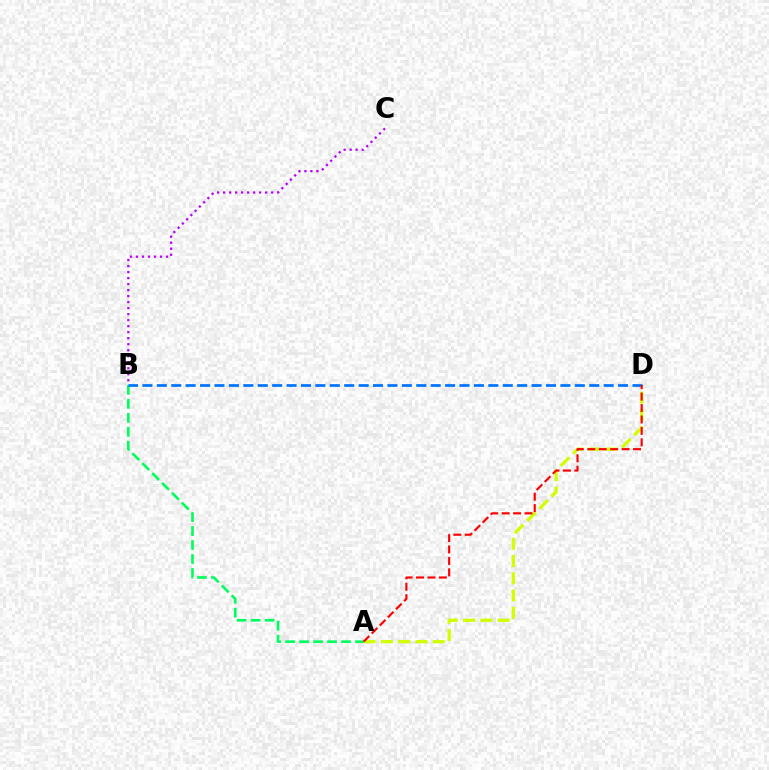{('B', 'C'): [{'color': '#b900ff', 'line_style': 'dotted', 'thickness': 1.63}], ('A', 'D'): [{'color': '#d1ff00', 'line_style': 'dashed', 'thickness': 2.34}, {'color': '#ff0000', 'line_style': 'dashed', 'thickness': 1.55}], ('A', 'B'): [{'color': '#00ff5c', 'line_style': 'dashed', 'thickness': 1.9}], ('B', 'D'): [{'color': '#0074ff', 'line_style': 'dashed', 'thickness': 1.96}]}